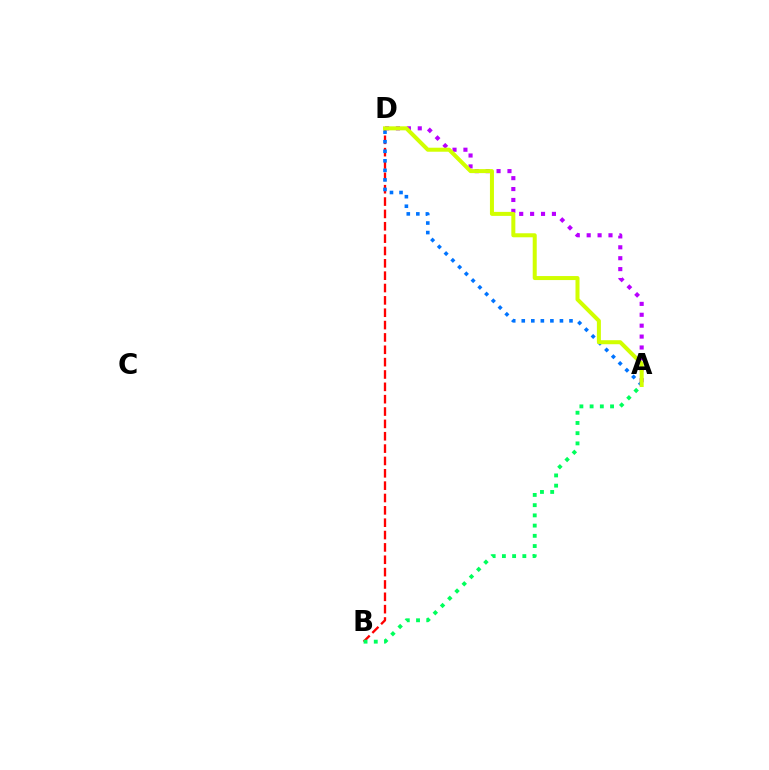{('A', 'D'): [{'color': '#b900ff', 'line_style': 'dotted', 'thickness': 2.96}, {'color': '#0074ff', 'line_style': 'dotted', 'thickness': 2.59}, {'color': '#d1ff00', 'line_style': 'solid', 'thickness': 2.89}], ('B', 'D'): [{'color': '#ff0000', 'line_style': 'dashed', 'thickness': 1.68}], ('A', 'B'): [{'color': '#00ff5c', 'line_style': 'dotted', 'thickness': 2.78}]}